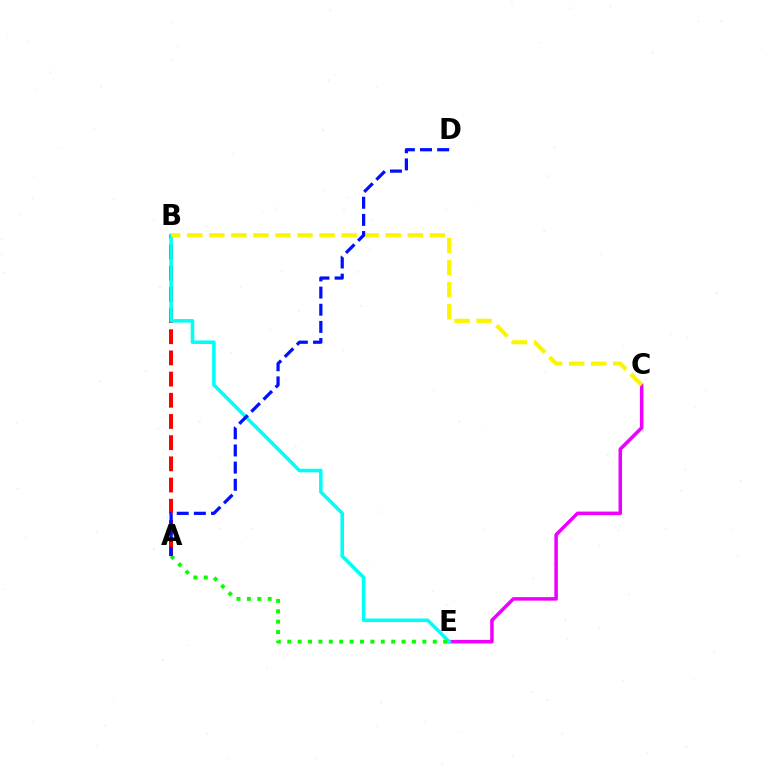{('C', 'E'): [{'color': '#ee00ff', 'line_style': 'solid', 'thickness': 2.53}], ('A', 'B'): [{'color': '#ff0000', 'line_style': 'dashed', 'thickness': 2.88}], ('B', 'E'): [{'color': '#00fff6', 'line_style': 'solid', 'thickness': 2.56}], ('B', 'C'): [{'color': '#fcf500', 'line_style': 'dashed', 'thickness': 3.0}], ('A', 'E'): [{'color': '#08ff00', 'line_style': 'dotted', 'thickness': 2.82}], ('A', 'D'): [{'color': '#0010ff', 'line_style': 'dashed', 'thickness': 2.33}]}